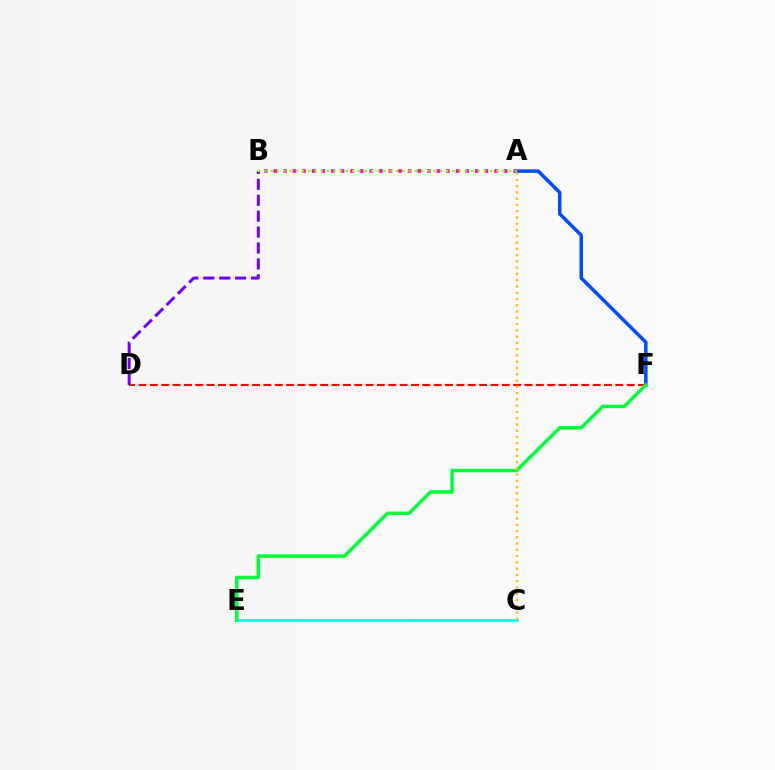{('A', 'F'): [{'color': '#004bff', 'line_style': 'solid', 'thickness': 2.51}], ('A', 'B'): [{'color': '#ff00cf', 'line_style': 'dotted', 'thickness': 2.61}, {'color': '#84ff00', 'line_style': 'dotted', 'thickness': 1.7}], ('C', 'E'): [{'color': '#00fff6', 'line_style': 'solid', 'thickness': 2.02}], ('D', 'F'): [{'color': '#ff0000', 'line_style': 'dashed', 'thickness': 1.54}], ('E', 'F'): [{'color': '#00ff39', 'line_style': 'solid', 'thickness': 2.51}], ('B', 'D'): [{'color': '#7200ff', 'line_style': 'dashed', 'thickness': 2.16}], ('A', 'C'): [{'color': '#ffbd00', 'line_style': 'dotted', 'thickness': 1.7}]}